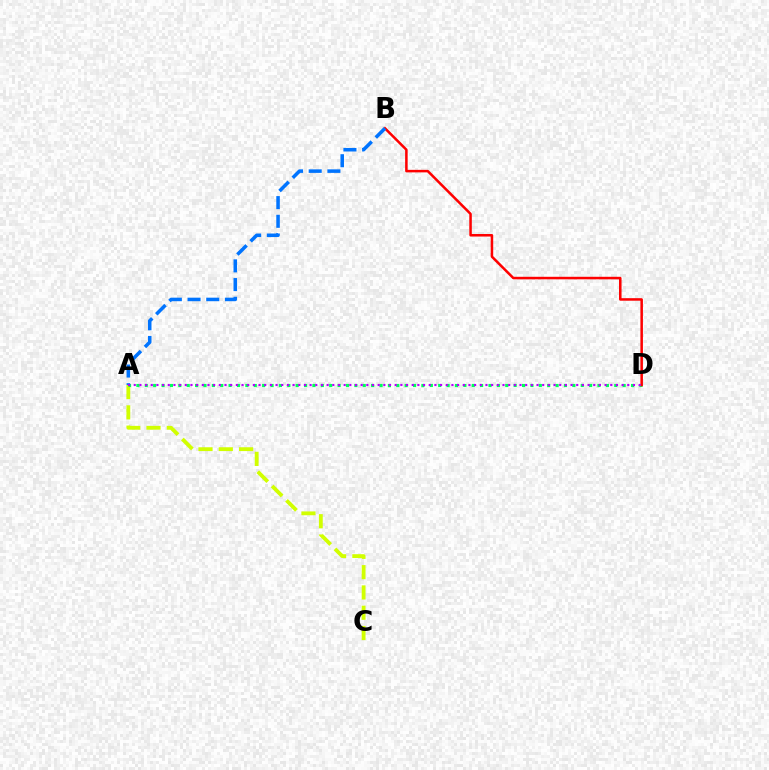{('A', 'C'): [{'color': '#d1ff00', 'line_style': 'dashed', 'thickness': 2.76}], ('A', 'D'): [{'color': '#00ff5c', 'line_style': 'dotted', 'thickness': 2.28}, {'color': '#b900ff', 'line_style': 'dotted', 'thickness': 1.54}], ('B', 'D'): [{'color': '#ff0000', 'line_style': 'solid', 'thickness': 1.82}], ('A', 'B'): [{'color': '#0074ff', 'line_style': 'dashed', 'thickness': 2.54}]}